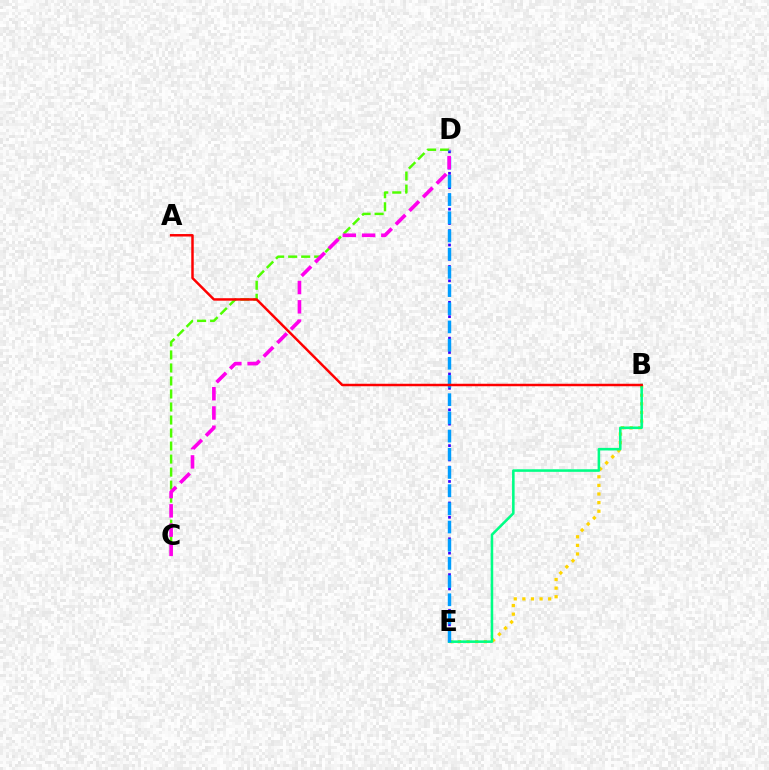{('B', 'E'): [{'color': '#ffd500', 'line_style': 'dotted', 'thickness': 2.34}, {'color': '#00ff86', 'line_style': 'solid', 'thickness': 1.85}], ('D', 'E'): [{'color': '#3700ff', 'line_style': 'dotted', 'thickness': 1.95}, {'color': '#009eff', 'line_style': 'dashed', 'thickness': 2.47}], ('C', 'D'): [{'color': '#4fff00', 'line_style': 'dashed', 'thickness': 1.77}, {'color': '#ff00ed', 'line_style': 'dashed', 'thickness': 2.62}], ('A', 'B'): [{'color': '#ff0000', 'line_style': 'solid', 'thickness': 1.78}]}